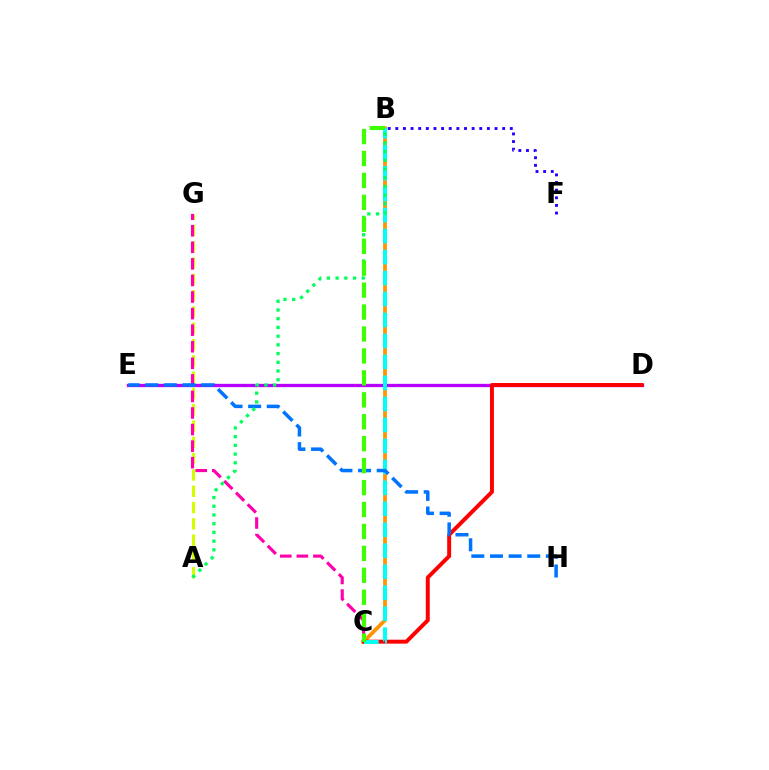{('D', 'E'): [{'color': '#b900ff', 'line_style': 'solid', 'thickness': 2.37}], ('A', 'G'): [{'color': '#d1ff00', 'line_style': 'dashed', 'thickness': 2.21}], ('B', 'C'): [{'color': '#ff9400', 'line_style': 'solid', 'thickness': 2.72}, {'color': '#00fff6', 'line_style': 'dashed', 'thickness': 2.85}, {'color': '#3dff00', 'line_style': 'dashed', 'thickness': 2.98}], ('C', 'D'): [{'color': '#ff0000', 'line_style': 'solid', 'thickness': 2.84}], ('C', 'G'): [{'color': '#ff00ac', 'line_style': 'dashed', 'thickness': 2.25}], ('E', 'H'): [{'color': '#0074ff', 'line_style': 'dashed', 'thickness': 2.53}], ('A', 'B'): [{'color': '#00ff5c', 'line_style': 'dotted', 'thickness': 2.37}], ('B', 'F'): [{'color': '#2500ff', 'line_style': 'dotted', 'thickness': 2.07}]}